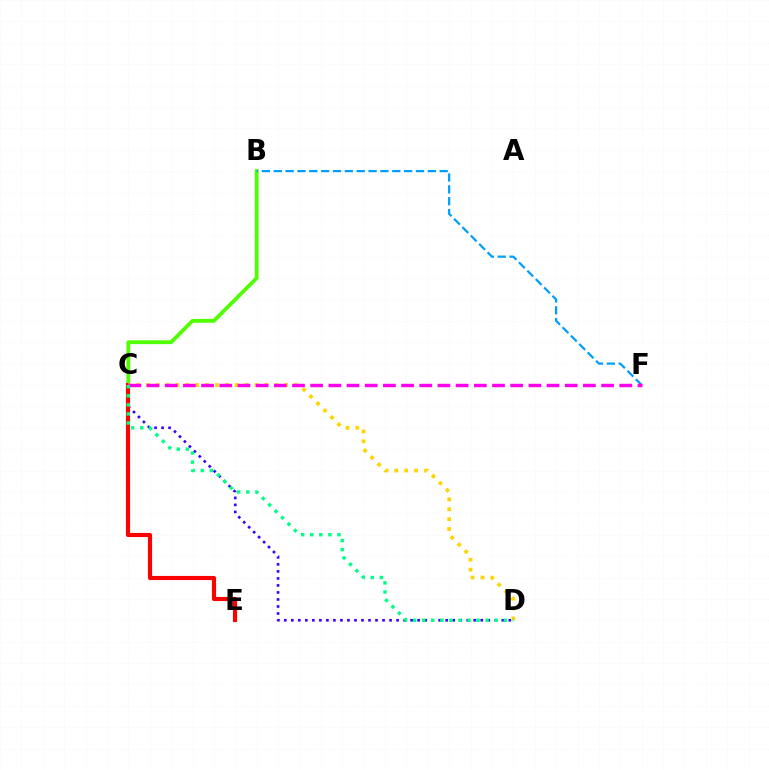{('C', 'D'): [{'color': '#3700ff', 'line_style': 'dotted', 'thickness': 1.91}, {'color': '#ffd500', 'line_style': 'dotted', 'thickness': 2.68}, {'color': '#00ff86', 'line_style': 'dotted', 'thickness': 2.47}], ('B', 'C'): [{'color': '#4fff00', 'line_style': 'solid', 'thickness': 2.74}], ('B', 'F'): [{'color': '#009eff', 'line_style': 'dashed', 'thickness': 1.61}], ('C', 'E'): [{'color': '#ff0000', 'line_style': 'solid', 'thickness': 2.98}], ('C', 'F'): [{'color': '#ff00ed', 'line_style': 'dashed', 'thickness': 2.47}]}